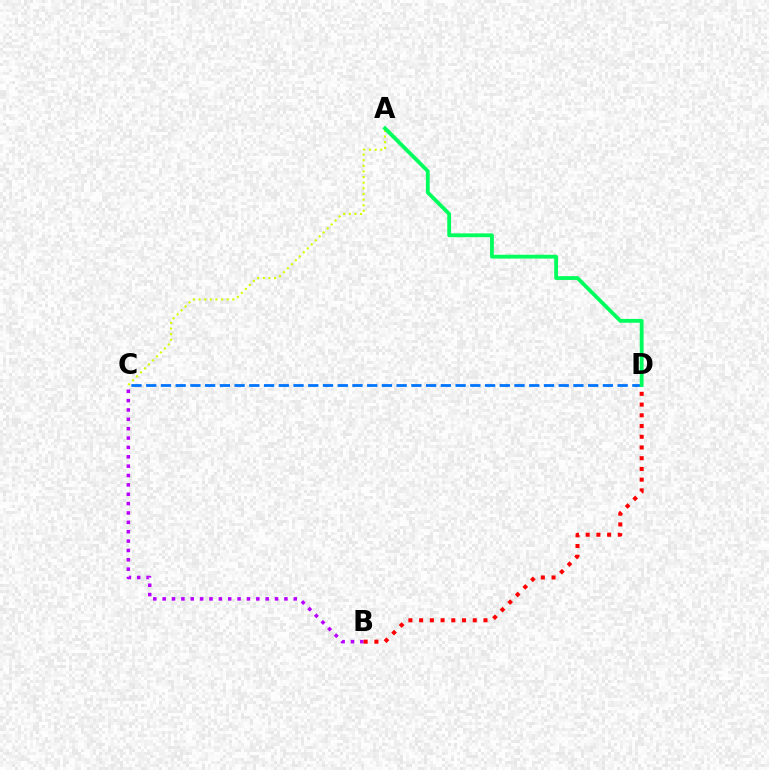{('B', 'C'): [{'color': '#b900ff', 'line_style': 'dotted', 'thickness': 2.54}], ('C', 'D'): [{'color': '#0074ff', 'line_style': 'dashed', 'thickness': 2.0}], ('B', 'D'): [{'color': '#ff0000', 'line_style': 'dotted', 'thickness': 2.91}], ('A', 'C'): [{'color': '#d1ff00', 'line_style': 'dotted', 'thickness': 1.53}], ('A', 'D'): [{'color': '#00ff5c', 'line_style': 'solid', 'thickness': 2.74}]}